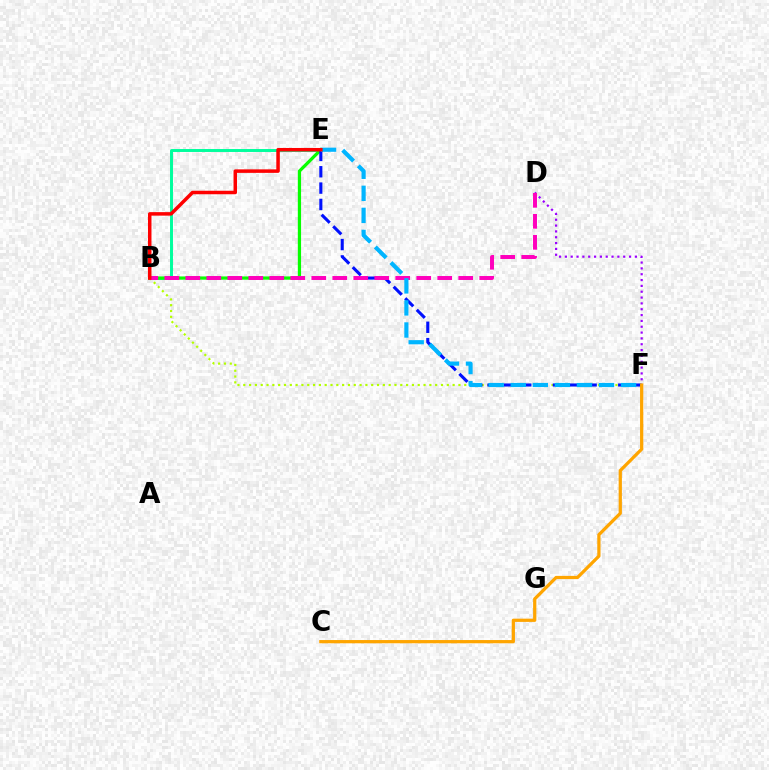{('B', 'E'): [{'color': '#00ff9d', 'line_style': 'solid', 'thickness': 2.13}, {'color': '#08ff00', 'line_style': 'solid', 'thickness': 2.33}, {'color': '#ff0000', 'line_style': 'solid', 'thickness': 2.52}], ('D', 'F'): [{'color': '#9b00ff', 'line_style': 'dotted', 'thickness': 1.59}], ('B', 'F'): [{'color': '#b3ff00', 'line_style': 'dotted', 'thickness': 1.58}], ('E', 'F'): [{'color': '#0010ff', 'line_style': 'dashed', 'thickness': 2.22}, {'color': '#00b5ff', 'line_style': 'dashed', 'thickness': 3.0}], ('B', 'D'): [{'color': '#ff00bd', 'line_style': 'dashed', 'thickness': 2.85}], ('C', 'F'): [{'color': '#ffa500', 'line_style': 'solid', 'thickness': 2.33}]}